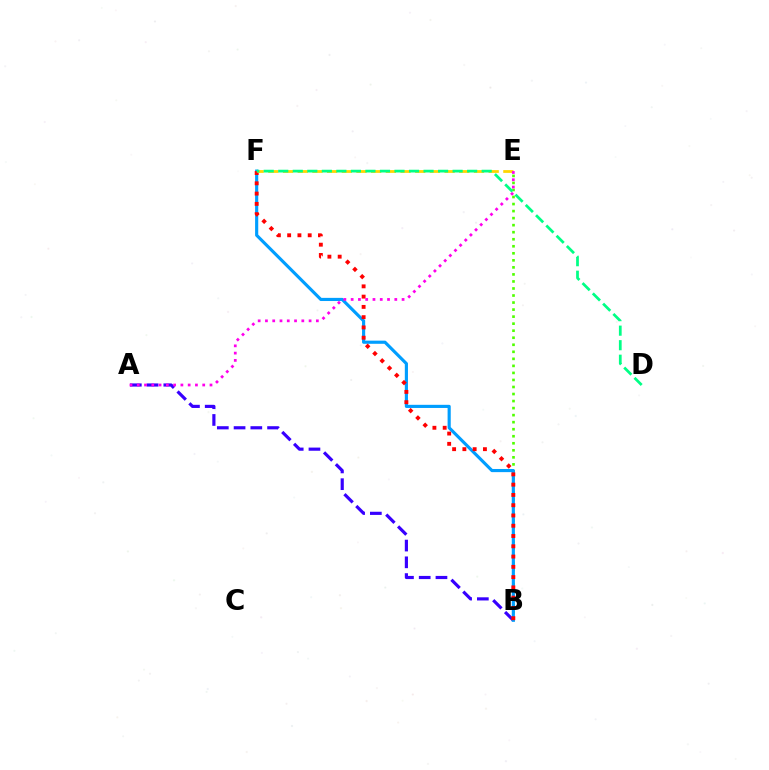{('B', 'E'): [{'color': '#4fff00', 'line_style': 'dotted', 'thickness': 1.91}], ('A', 'B'): [{'color': '#3700ff', 'line_style': 'dashed', 'thickness': 2.28}], ('B', 'F'): [{'color': '#009eff', 'line_style': 'solid', 'thickness': 2.27}, {'color': '#ff0000', 'line_style': 'dotted', 'thickness': 2.79}], ('E', 'F'): [{'color': '#ffd500', 'line_style': 'dashed', 'thickness': 2.0}], ('A', 'E'): [{'color': '#ff00ed', 'line_style': 'dotted', 'thickness': 1.98}], ('D', 'F'): [{'color': '#00ff86', 'line_style': 'dashed', 'thickness': 1.97}]}